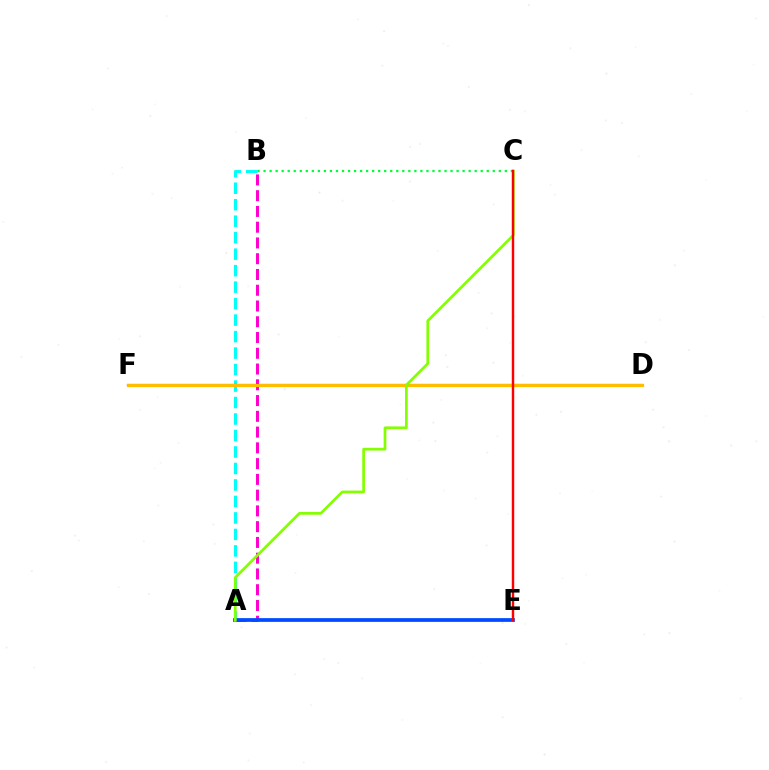{('A', 'B'): [{'color': '#00fff6', 'line_style': 'dashed', 'thickness': 2.24}, {'color': '#ff00cf', 'line_style': 'dashed', 'thickness': 2.14}], ('A', 'E'): [{'color': '#004bff', 'line_style': 'solid', 'thickness': 2.7}], ('D', 'F'): [{'color': '#7200ff', 'line_style': 'solid', 'thickness': 1.54}, {'color': '#ffbd00', 'line_style': 'solid', 'thickness': 2.3}], ('A', 'C'): [{'color': '#84ff00', 'line_style': 'solid', 'thickness': 1.96}], ('B', 'C'): [{'color': '#00ff39', 'line_style': 'dotted', 'thickness': 1.64}], ('C', 'E'): [{'color': '#ff0000', 'line_style': 'solid', 'thickness': 1.75}]}